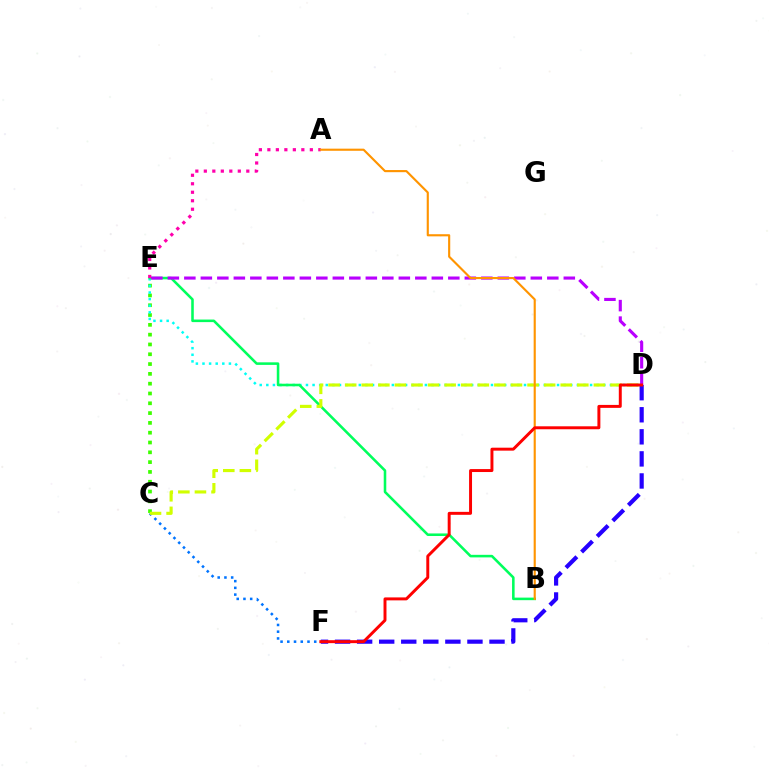{('C', 'E'): [{'color': '#3dff00', 'line_style': 'dotted', 'thickness': 2.66}], ('D', 'E'): [{'color': '#00fff6', 'line_style': 'dotted', 'thickness': 1.8}, {'color': '#b900ff', 'line_style': 'dashed', 'thickness': 2.24}], ('B', 'E'): [{'color': '#00ff5c', 'line_style': 'solid', 'thickness': 1.85}], ('C', 'F'): [{'color': '#0074ff', 'line_style': 'dotted', 'thickness': 1.83}], ('C', 'D'): [{'color': '#d1ff00', 'line_style': 'dashed', 'thickness': 2.25}], ('A', 'E'): [{'color': '#ff00ac', 'line_style': 'dotted', 'thickness': 2.31}], ('D', 'F'): [{'color': '#2500ff', 'line_style': 'dashed', 'thickness': 3.0}, {'color': '#ff0000', 'line_style': 'solid', 'thickness': 2.13}], ('A', 'B'): [{'color': '#ff9400', 'line_style': 'solid', 'thickness': 1.54}]}